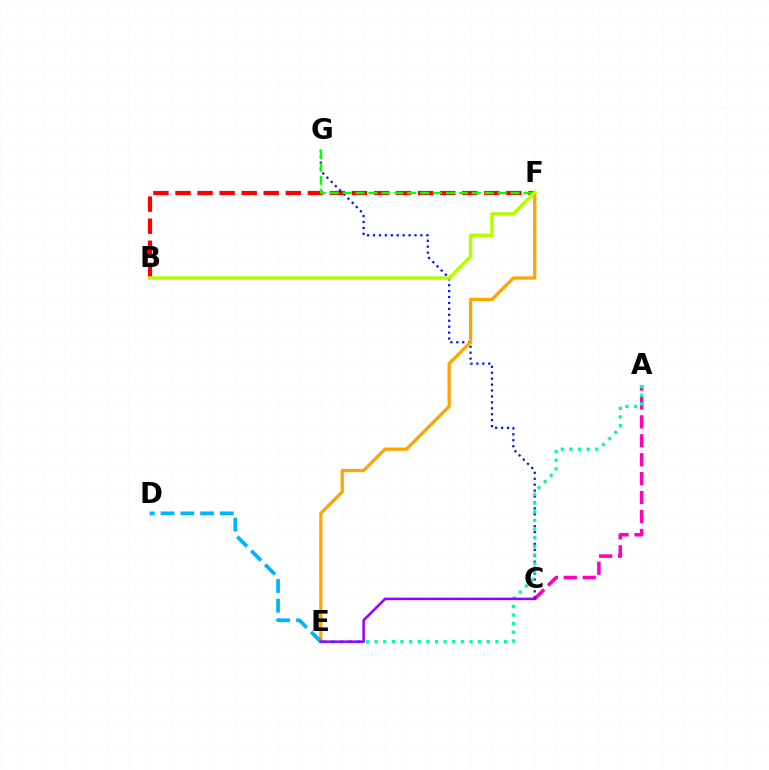{('B', 'F'): [{'color': '#ff0000', 'line_style': 'dashed', 'thickness': 3.0}, {'color': '#b3ff00', 'line_style': 'solid', 'thickness': 2.47}], ('A', 'C'): [{'color': '#ff00bd', 'line_style': 'dashed', 'thickness': 2.57}], ('C', 'G'): [{'color': '#0010ff', 'line_style': 'dotted', 'thickness': 1.61}], ('A', 'E'): [{'color': '#00ff9d', 'line_style': 'dotted', 'thickness': 2.34}], ('E', 'F'): [{'color': '#ffa500', 'line_style': 'solid', 'thickness': 2.35}], ('F', 'G'): [{'color': '#08ff00', 'line_style': 'dashed', 'thickness': 1.75}], ('D', 'E'): [{'color': '#00b5ff', 'line_style': 'dashed', 'thickness': 2.68}], ('C', 'E'): [{'color': '#9b00ff', 'line_style': 'solid', 'thickness': 1.83}]}